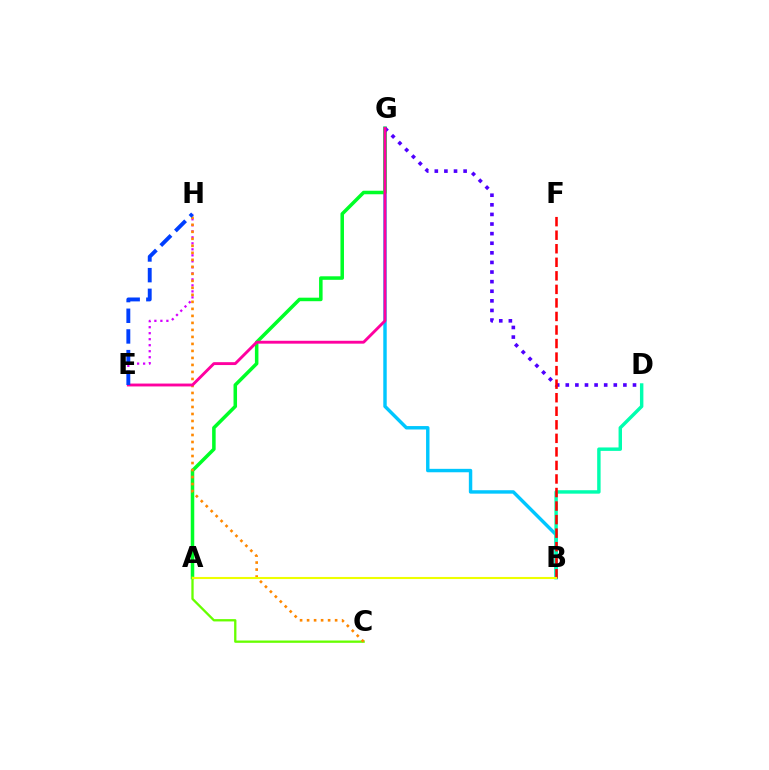{('B', 'G'): [{'color': '#00c7ff', 'line_style': 'solid', 'thickness': 2.47}], ('A', 'G'): [{'color': '#00ff27', 'line_style': 'solid', 'thickness': 2.54}], ('B', 'D'): [{'color': '#00ffaf', 'line_style': 'solid', 'thickness': 2.47}], ('E', 'H'): [{'color': '#d600ff', 'line_style': 'dotted', 'thickness': 1.63}, {'color': '#003fff', 'line_style': 'dashed', 'thickness': 2.81}], ('A', 'C'): [{'color': '#66ff00', 'line_style': 'solid', 'thickness': 1.66}], ('D', 'G'): [{'color': '#4f00ff', 'line_style': 'dotted', 'thickness': 2.61}], ('C', 'H'): [{'color': '#ff8800', 'line_style': 'dotted', 'thickness': 1.9}], ('B', 'F'): [{'color': '#ff0000', 'line_style': 'dashed', 'thickness': 1.84}], ('A', 'B'): [{'color': '#eeff00', 'line_style': 'solid', 'thickness': 1.51}], ('E', 'G'): [{'color': '#ff00a0', 'line_style': 'solid', 'thickness': 2.07}]}